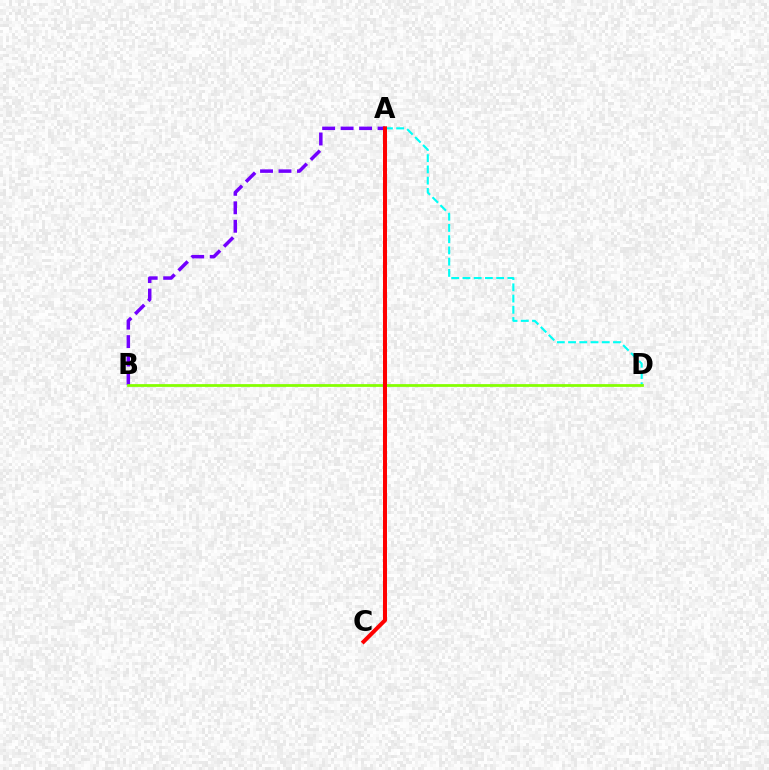{('A', 'D'): [{'color': '#00fff6', 'line_style': 'dashed', 'thickness': 1.53}], ('A', 'B'): [{'color': '#7200ff', 'line_style': 'dashed', 'thickness': 2.51}], ('B', 'D'): [{'color': '#84ff00', 'line_style': 'solid', 'thickness': 1.99}], ('A', 'C'): [{'color': '#ff0000', 'line_style': 'solid', 'thickness': 2.88}]}